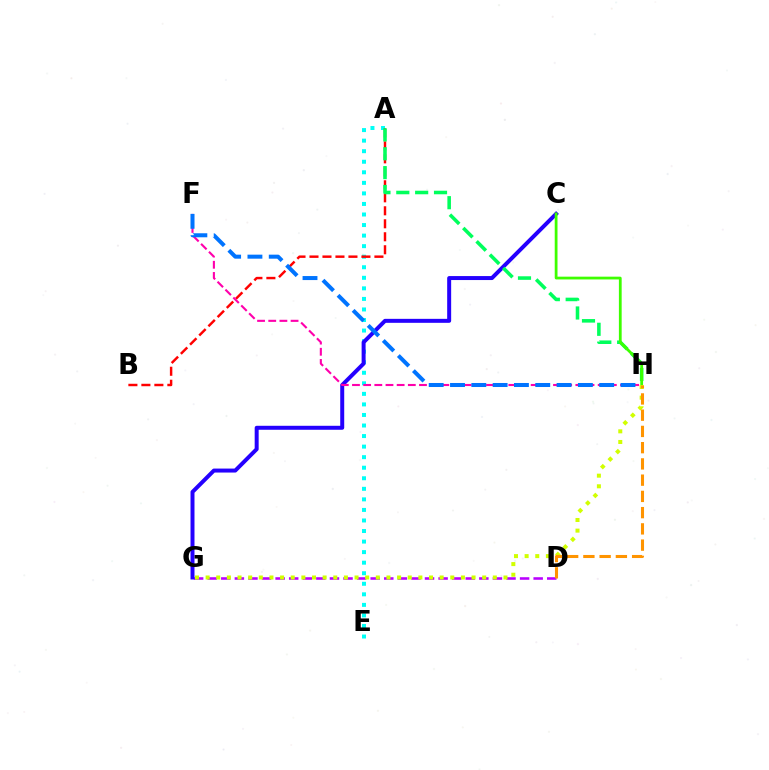{('A', 'E'): [{'color': '#00fff6', 'line_style': 'dotted', 'thickness': 2.87}], ('A', 'B'): [{'color': '#ff0000', 'line_style': 'dashed', 'thickness': 1.76}], ('D', 'G'): [{'color': '#b900ff', 'line_style': 'dashed', 'thickness': 1.85}], ('C', 'G'): [{'color': '#2500ff', 'line_style': 'solid', 'thickness': 2.87}], ('A', 'H'): [{'color': '#00ff5c', 'line_style': 'dashed', 'thickness': 2.56}], ('F', 'H'): [{'color': '#ff00ac', 'line_style': 'dashed', 'thickness': 1.52}, {'color': '#0074ff', 'line_style': 'dashed', 'thickness': 2.9}], ('C', 'H'): [{'color': '#3dff00', 'line_style': 'solid', 'thickness': 2.0}], ('G', 'H'): [{'color': '#d1ff00', 'line_style': 'dotted', 'thickness': 2.89}], ('D', 'H'): [{'color': '#ff9400', 'line_style': 'dashed', 'thickness': 2.21}]}